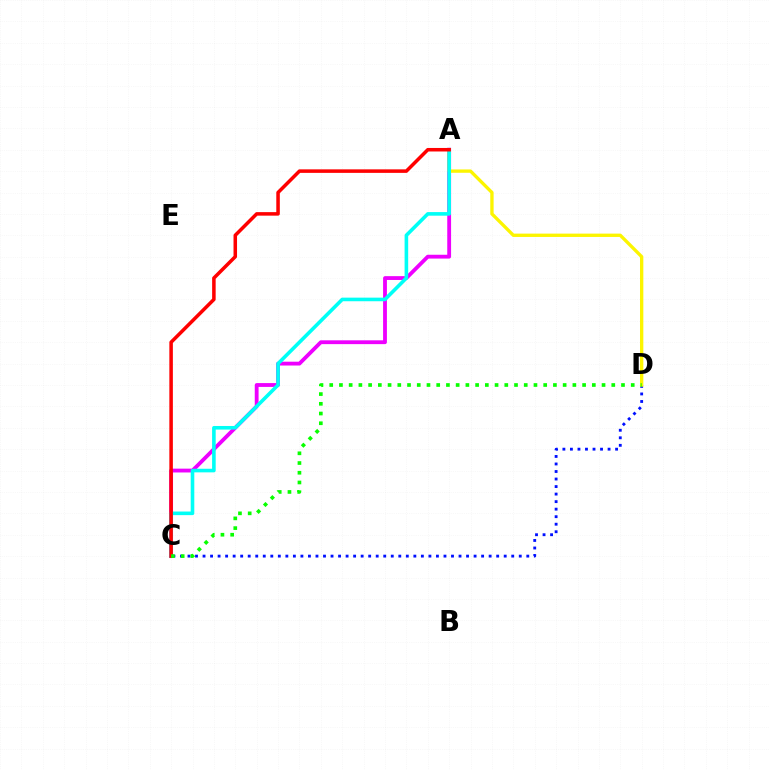{('C', 'D'): [{'color': '#0010ff', 'line_style': 'dotted', 'thickness': 2.05}, {'color': '#08ff00', 'line_style': 'dotted', 'thickness': 2.64}], ('A', 'C'): [{'color': '#ee00ff', 'line_style': 'solid', 'thickness': 2.75}, {'color': '#00fff6', 'line_style': 'solid', 'thickness': 2.59}, {'color': '#ff0000', 'line_style': 'solid', 'thickness': 2.54}], ('A', 'D'): [{'color': '#fcf500', 'line_style': 'solid', 'thickness': 2.4}]}